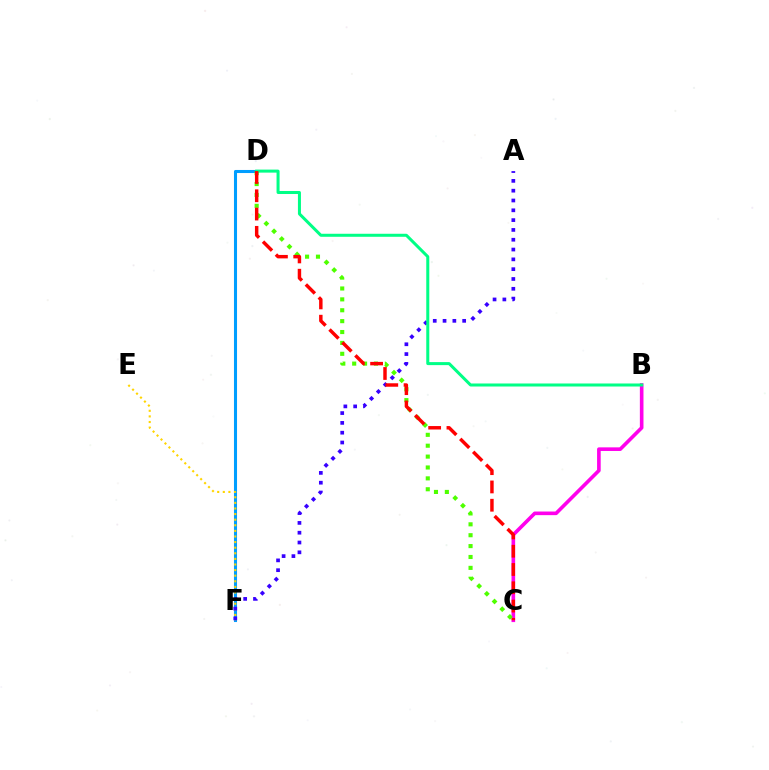{('B', 'C'): [{'color': '#ff00ed', 'line_style': 'solid', 'thickness': 2.61}], ('D', 'F'): [{'color': '#009eff', 'line_style': 'solid', 'thickness': 2.21}], ('E', 'F'): [{'color': '#ffd500', 'line_style': 'dotted', 'thickness': 1.52}], ('A', 'F'): [{'color': '#3700ff', 'line_style': 'dotted', 'thickness': 2.67}], ('C', 'D'): [{'color': '#4fff00', 'line_style': 'dotted', 'thickness': 2.96}, {'color': '#ff0000', 'line_style': 'dashed', 'thickness': 2.48}], ('B', 'D'): [{'color': '#00ff86', 'line_style': 'solid', 'thickness': 2.17}]}